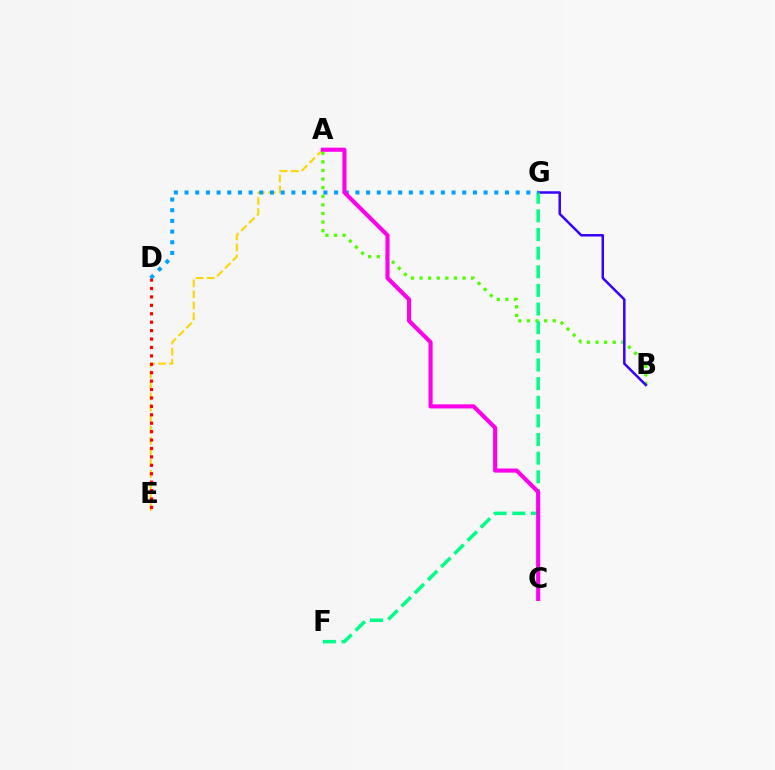{('A', 'E'): [{'color': '#ffd500', 'line_style': 'dashed', 'thickness': 1.5}], ('D', 'E'): [{'color': '#ff0000', 'line_style': 'dotted', 'thickness': 2.29}], ('A', 'B'): [{'color': '#4fff00', 'line_style': 'dotted', 'thickness': 2.34}], ('B', 'G'): [{'color': '#3700ff', 'line_style': 'solid', 'thickness': 1.8}], ('F', 'G'): [{'color': '#00ff86', 'line_style': 'dashed', 'thickness': 2.53}], ('D', 'G'): [{'color': '#009eff', 'line_style': 'dotted', 'thickness': 2.9}], ('A', 'C'): [{'color': '#ff00ed', 'line_style': 'solid', 'thickness': 2.96}]}